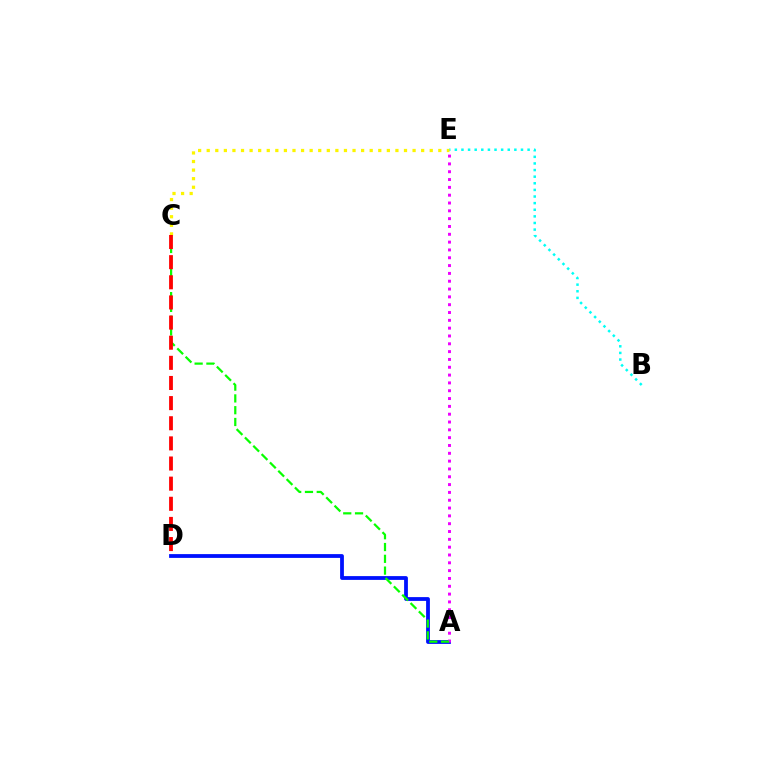{('B', 'E'): [{'color': '#00fff6', 'line_style': 'dotted', 'thickness': 1.8}], ('A', 'D'): [{'color': '#0010ff', 'line_style': 'solid', 'thickness': 2.73}], ('A', 'E'): [{'color': '#ee00ff', 'line_style': 'dotted', 'thickness': 2.13}], ('A', 'C'): [{'color': '#08ff00', 'line_style': 'dashed', 'thickness': 1.6}], ('C', 'E'): [{'color': '#fcf500', 'line_style': 'dotted', 'thickness': 2.33}], ('C', 'D'): [{'color': '#ff0000', 'line_style': 'dashed', 'thickness': 2.74}]}